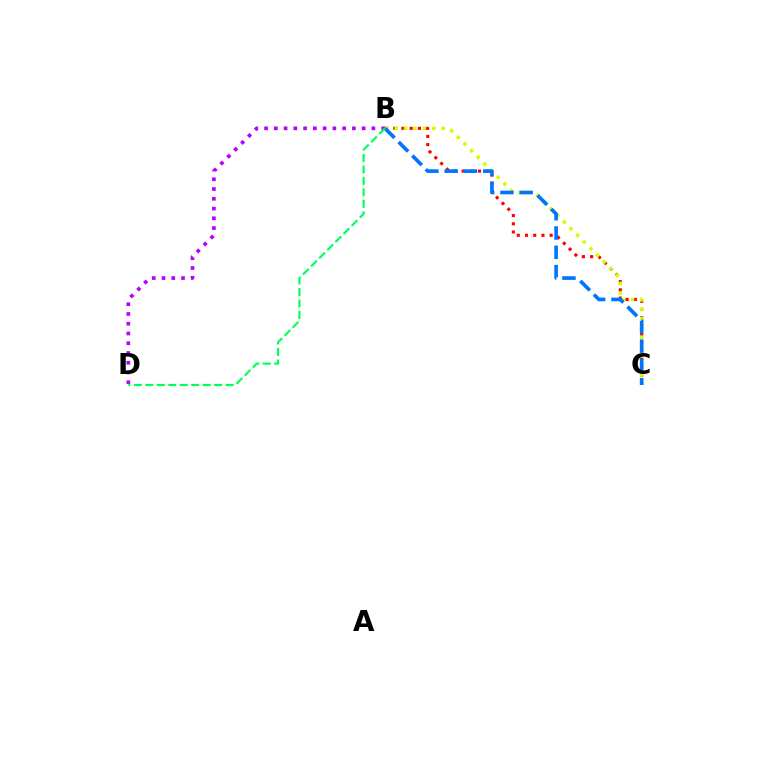{('B', 'C'): [{'color': '#ff0000', 'line_style': 'dotted', 'thickness': 2.23}, {'color': '#d1ff00', 'line_style': 'dotted', 'thickness': 2.56}, {'color': '#0074ff', 'line_style': 'dashed', 'thickness': 2.62}], ('B', 'D'): [{'color': '#b900ff', 'line_style': 'dotted', 'thickness': 2.65}, {'color': '#00ff5c', 'line_style': 'dashed', 'thickness': 1.56}]}